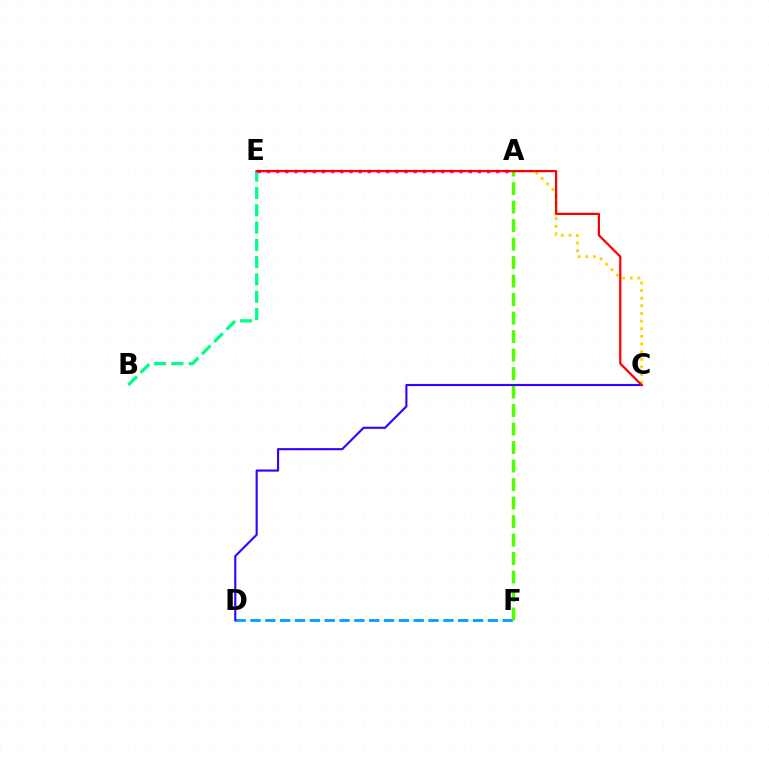{('A', 'C'): [{'color': '#ffd500', 'line_style': 'dotted', 'thickness': 2.07}], ('D', 'F'): [{'color': '#009eff', 'line_style': 'dashed', 'thickness': 2.02}], ('A', 'F'): [{'color': '#4fff00', 'line_style': 'dashed', 'thickness': 2.51}], ('C', 'D'): [{'color': '#3700ff', 'line_style': 'solid', 'thickness': 1.53}], ('B', 'E'): [{'color': '#00ff86', 'line_style': 'dashed', 'thickness': 2.35}], ('A', 'E'): [{'color': '#ff00ed', 'line_style': 'dotted', 'thickness': 2.49}], ('C', 'E'): [{'color': '#ff0000', 'line_style': 'solid', 'thickness': 1.6}]}